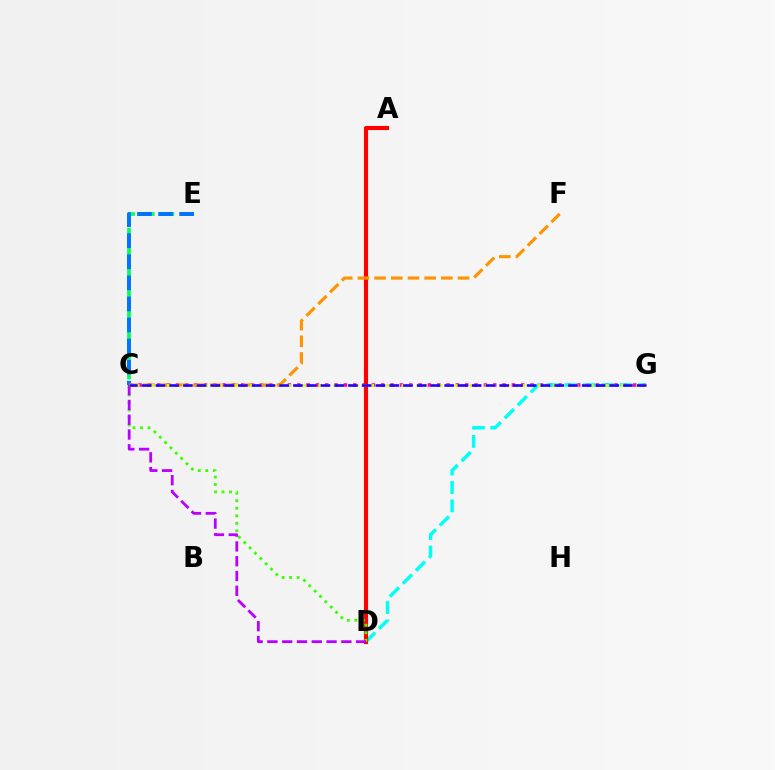{('C', 'E'): [{'color': '#00ff5c', 'line_style': 'dashed', 'thickness': 2.68}, {'color': '#0074ff', 'line_style': 'dashed', 'thickness': 2.86}], ('C', 'G'): [{'color': '#ff00ac', 'line_style': 'dotted', 'thickness': 2.54}, {'color': '#d1ff00', 'line_style': 'dotted', 'thickness': 2.06}, {'color': '#2500ff', 'line_style': 'dashed', 'thickness': 1.87}], ('D', 'G'): [{'color': '#00fff6', 'line_style': 'dashed', 'thickness': 2.49}], ('A', 'D'): [{'color': '#ff0000', 'line_style': 'solid', 'thickness': 2.98}], ('C', 'D'): [{'color': '#3dff00', 'line_style': 'dotted', 'thickness': 2.05}, {'color': '#b900ff', 'line_style': 'dashed', 'thickness': 2.01}], ('C', 'F'): [{'color': '#ff9400', 'line_style': 'dashed', 'thickness': 2.27}]}